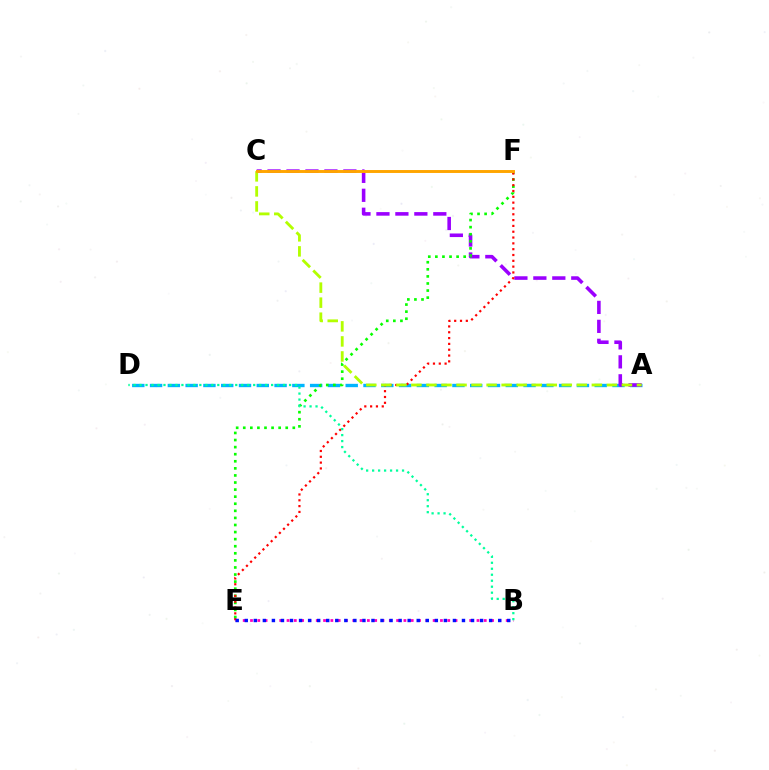{('A', 'D'): [{'color': '#00b5ff', 'line_style': 'dashed', 'thickness': 2.42}], ('A', 'C'): [{'color': '#9b00ff', 'line_style': 'dashed', 'thickness': 2.58}, {'color': '#b3ff00', 'line_style': 'dashed', 'thickness': 2.04}], ('E', 'F'): [{'color': '#08ff00', 'line_style': 'dotted', 'thickness': 1.92}, {'color': '#ff0000', 'line_style': 'dotted', 'thickness': 1.58}], ('B', 'E'): [{'color': '#ff00bd', 'line_style': 'dotted', 'thickness': 1.98}, {'color': '#0010ff', 'line_style': 'dotted', 'thickness': 2.46}], ('C', 'F'): [{'color': '#ffa500', 'line_style': 'solid', 'thickness': 2.11}], ('B', 'D'): [{'color': '#00ff9d', 'line_style': 'dotted', 'thickness': 1.63}]}